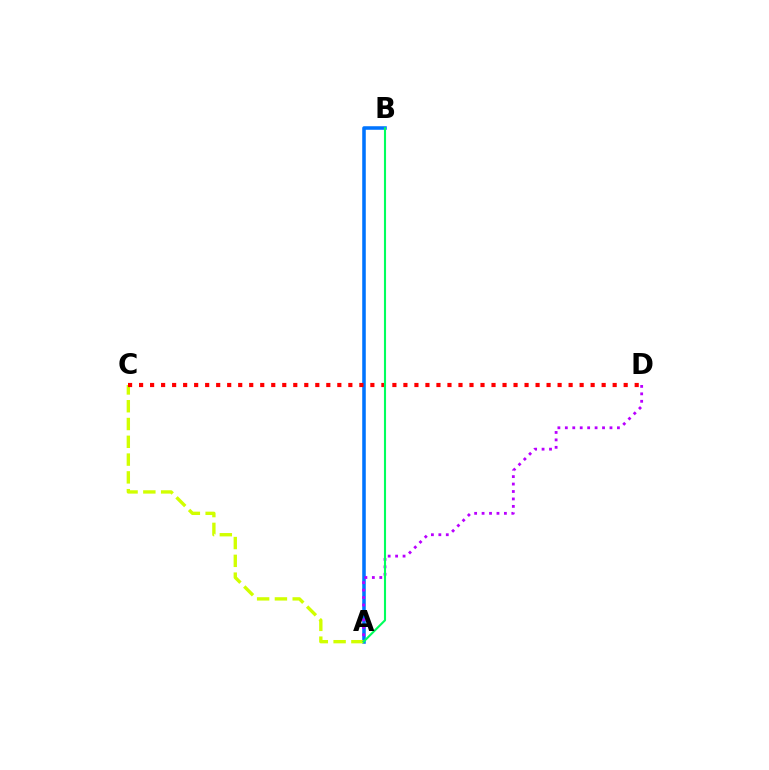{('A', 'B'): [{'color': '#0074ff', 'line_style': 'solid', 'thickness': 2.55}, {'color': '#00ff5c', 'line_style': 'solid', 'thickness': 1.52}], ('A', 'C'): [{'color': '#d1ff00', 'line_style': 'dashed', 'thickness': 2.42}], ('A', 'D'): [{'color': '#b900ff', 'line_style': 'dotted', 'thickness': 2.02}], ('C', 'D'): [{'color': '#ff0000', 'line_style': 'dotted', 'thickness': 2.99}]}